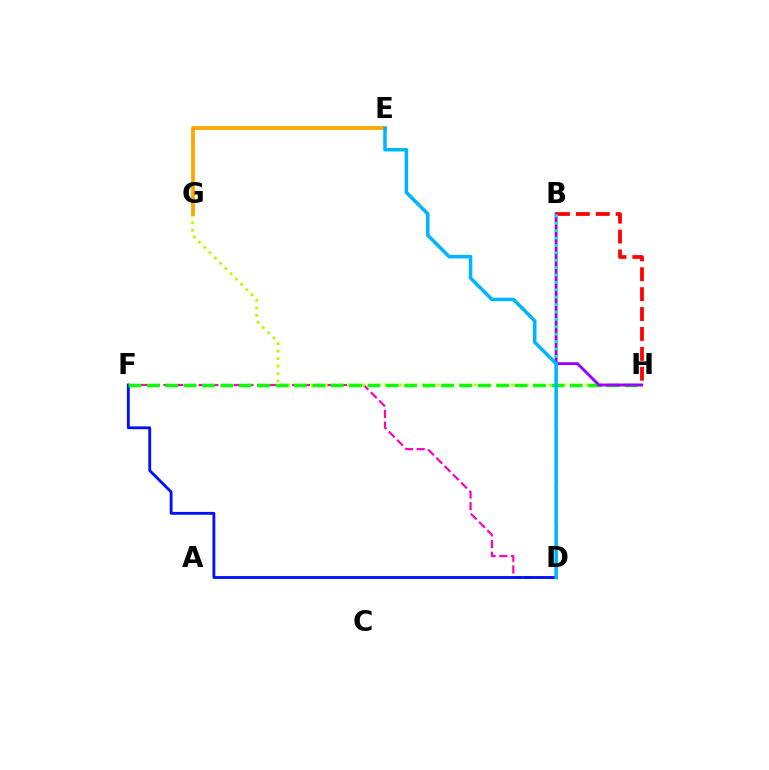{('B', 'H'): [{'color': '#ff0000', 'line_style': 'dashed', 'thickness': 2.7}, {'color': '#9b00ff', 'line_style': 'solid', 'thickness': 2.08}], ('D', 'F'): [{'color': '#ff00bd', 'line_style': 'dashed', 'thickness': 1.59}, {'color': '#0010ff', 'line_style': 'solid', 'thickness': 2.04}], ('G', 'H'): [{'color': '#b3ff00', 'line_style': 'dotted', 'thickness': 2.02}], ('E', 'G'): [{'color': '#ffa500', 'line_style': 'solid', 'thickness': 2.71}], ('F', 'H'): [{'color': '#08ff00', 'line_style': 'dashed', 'thickness': 2.5}], ('B', 'D'): [{'color': '#00ff9d', 'line_style': 'dotted', 'thickness': 2.01}], ('D', 'E'): [{'color': '#00b5ff', 'line_style': 'solid', 'thickness': 2.54}]}